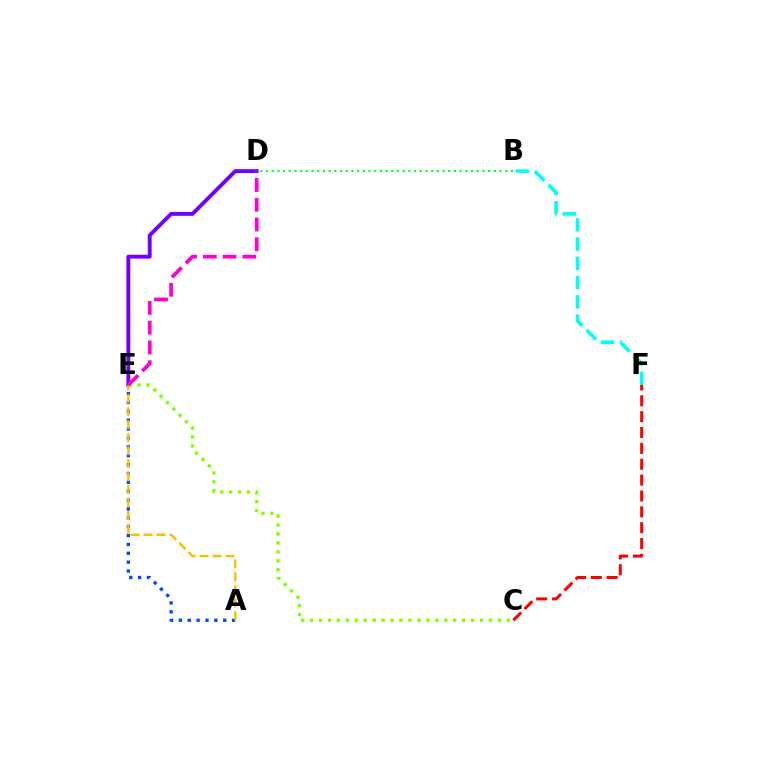{('D', 'E'): [{'color': '#7200ff', 'line_style': 'solid', 'thickness': 2.8}, {'color': '#ff00cf', 'line_style': 'dashed', 'thickness': 2.68}], ('A', 'E'): [{'color': '#004bff', 'line_style': 'dotted', 'thickness': 2.41}, {'color': '#ffbd00', 'line_style': 'dashed', 'thickness': 1.76}], ('B', 'F'): [{'color': '#00fff6', 'line_style': 'dashed', 'thickness': 2.62}], ('C', 'E'): [{'color': '#84ff00', 'line_style': 'dotted', 'thickness': 2.43}], ('C', 'F'): [{'color': '#ff0000', 'line_style': 'dashed', 'thickness': 2.15}], ('B', 'D'): [{'color': '#00ff39', 'line_style': 'dotted', 'thickness': 1.55}]}